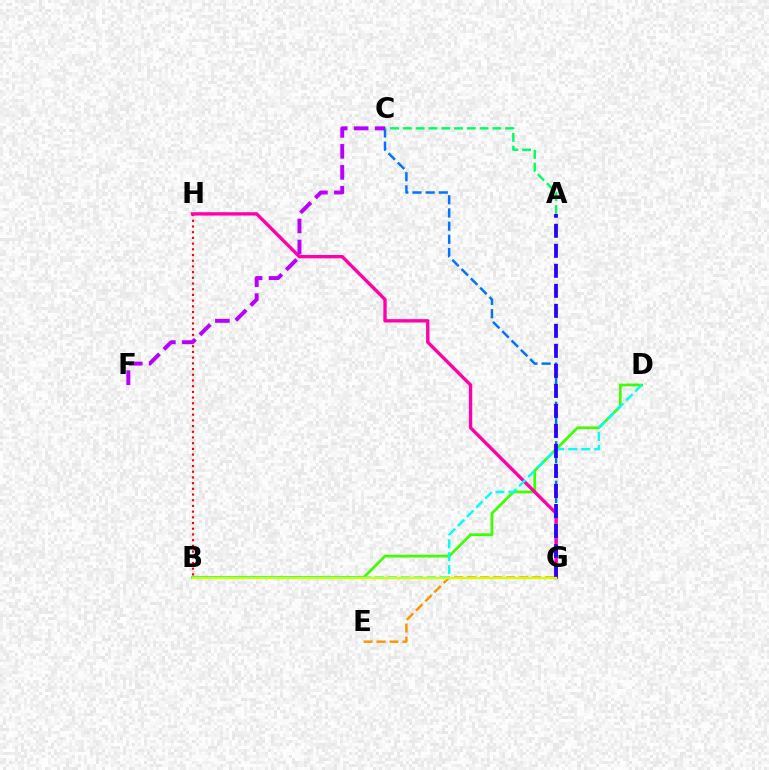{('C', 'G'): [{'color': '#0074ff', 'line_style': 'dashed', 'thickness': 1.79}], ('B', 'H'): [{'color': '#ff0000', 'line_style': 'dotted', 'thickness': 1.55}], ('B', 'D'): [{'color': '#3dff00', 'line_style': 'solid', 'thickness': 1.97}, {'color': '#00fff6', 'line_style': 'dashed', 'thickness': 1.76}], ('E', 'G'): [{'color': '#ff9400', 'line_style': 'dashed', 'thickness': 1.76}], ('G', 'H'): [{'color': '#ff00ac', 'line_style': 'solid', 'thickness': 2.41}], ('C', 'F'): [{'color': '#b900ff', 'line_style': 'dashed', 'thickness': 2.85}], ('A', 'C'): [{'color': '#00ff5c', 'line_style': 'dashed', 'thickness': 1.74}], ('A', 'G'): [{'color': '#2500ff', 'line_style': 'dashed', 'thickness': 2.72}], ('B', 'G'): [{'color': '#d1ff00', 'line_style': 'solid', 'thickness': 1.68}]}